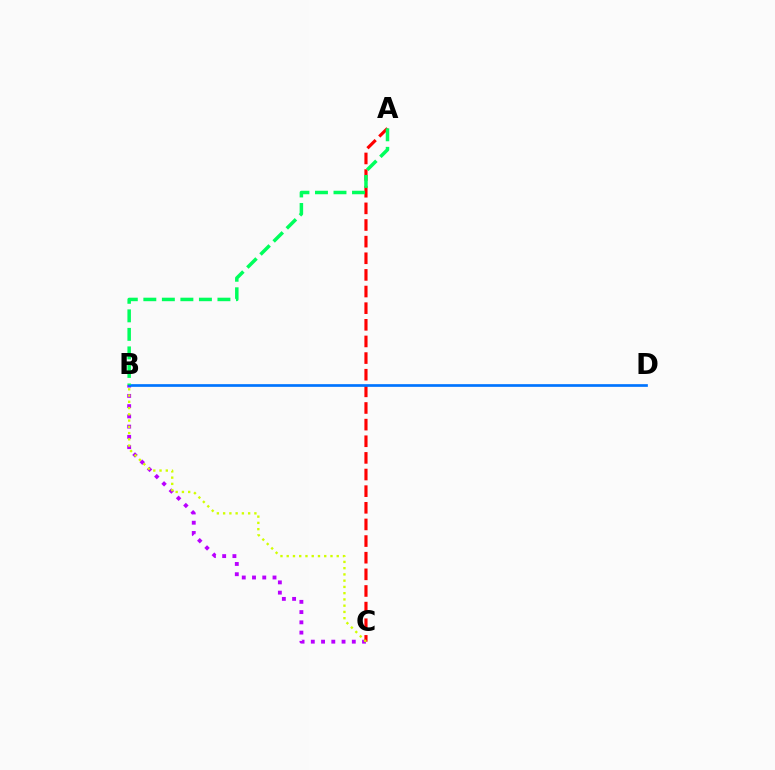{('B', 'C'): [{'color': '#b900ff', 'line_style': 'dotted', 'thickness': 2.78}, {'color': '#d1ff00', 'line_style': 'dotted', 'thickness': 1.7}], ('A', 'C'): [{'color': '#ff0000', 'line_style': 'dashed', 'thickness': 2.26}], ('B', 'D'): [{'color': '#0074ff', 'line_style': 'solid', 'thickness': 1.94}], ('A', 'B'): [{'color': '#00ff5c', 'line_style': 'dashed', 'thickness': 2.52}]}